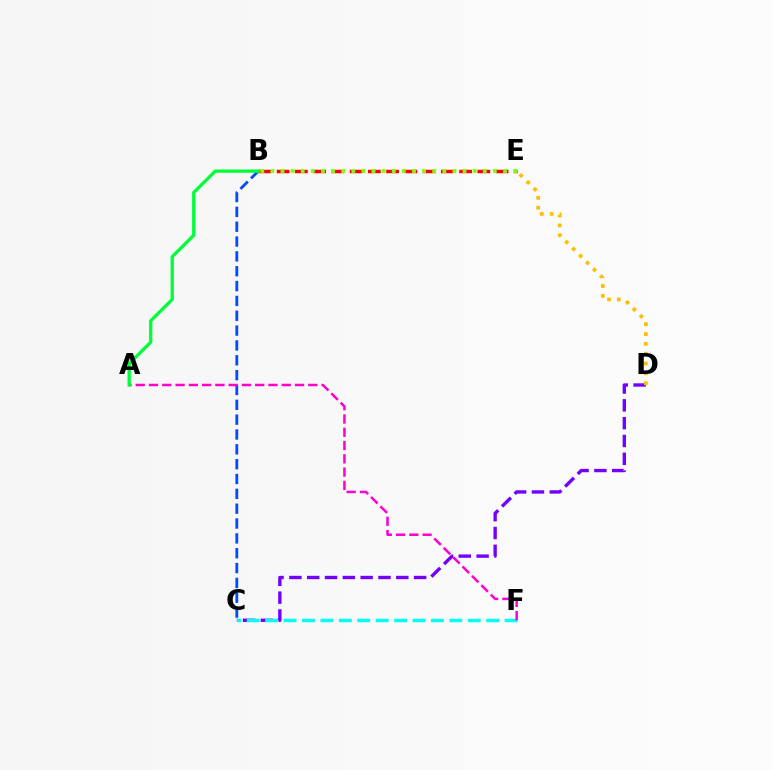{('C', 'D'): [{'color': '#7200ff', 'line_style': 'dashed', 'thickness': 2.42}], ('C', 'F'): [{'color': '#00fff6', 'line_style': 'dashed', 'thickness': 2.5}], ('B', 'C'): [{'color': '#004bff', 'line_style': 'dashed', 'thickness': 2.02}], ('B', 'E'): [{'color': '#ff0000', 'line_style': 'dashed', 'thickness': 2.48}, {'color': '#84ff00', 'line_style': 'dotted', 'thickness': 2.75}], ('D', 'E'): [{'color': '#ffbd00', 'line_style': 'dotted', 'thickness': 2.67}], ('A', 'F'): [{'color': '#ff00cf', 'line_style': 'dashed', 'thickness': 1.8}], ('A', 'B'): [{'color': '#00ff39', 'line_style': 'solid', 'thickness': 2.37}]}